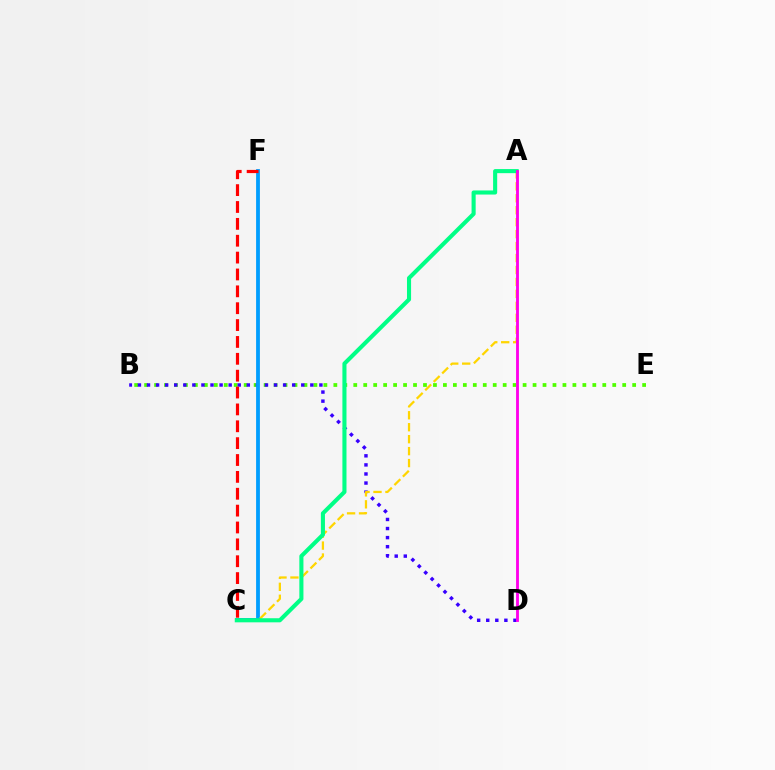{('B', 'E'): [{'color': '#4fff00', 'line_style': 'dotted', 'thickness': 2.71}], ('B', 'D'): [{'color': '#3700ff', 'line_style': 'dotted', 'thickness': 2.47}], ('C', 'F'): [{'color': '#009eff', 'line_style': 'solid', 'thickness': 2.73}, {'color': '#ff0000', 'line_style': 'dashed', 'thickness': 2.29}], ('A', 'C'): [{'color': '#ffd500', 'line_style': 'dashed', 'thickness': 1.62}, {'color': '#00ff86', 'line_style': 'solid', 'thickness': 2.95}], ('A', 'D'): [{'color': '#ff00ed', 'line_style': 'solid', 'thickness': 2.05}]}